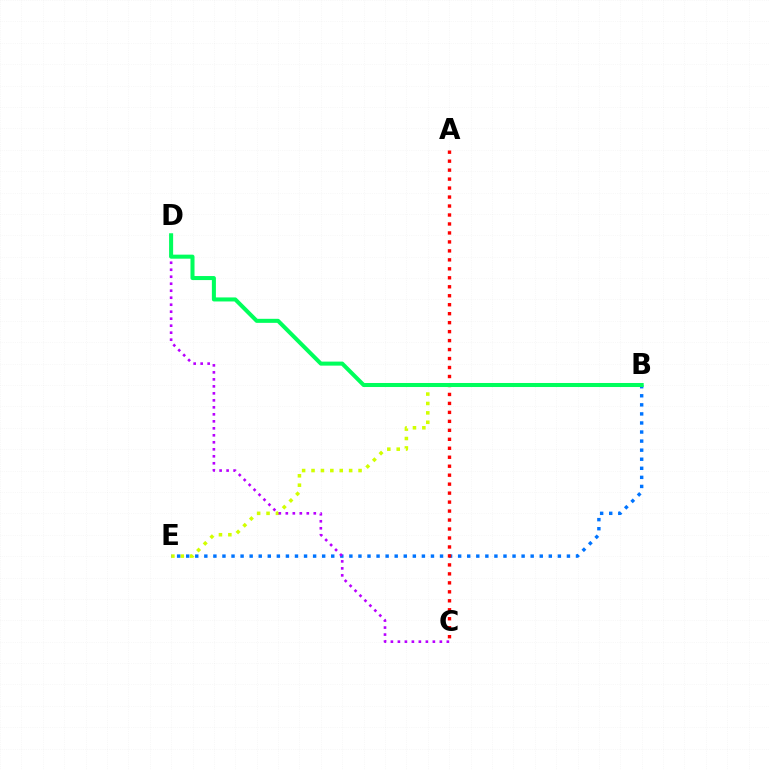{('B', 'E'): [{'color': '#d1ff00', 'line_style': 'dotted', 'thickness': 2.56}, {'color': '#0074ff', 'line_style': 'dotted', 'thickness': 2.46}], ('A', 'C'): [{'color': '#ff0000', 'line_style': 'dotted', 'thickness': 2.44}], ('C', 'D'): [{'color': '#b900ff', 'line_style': 'dotted', 'thickness': 1.9}], ('B', 'D'): [{'color': '#00ff5c', 'line_style': 'solid', 'thickness': 2.9}]}